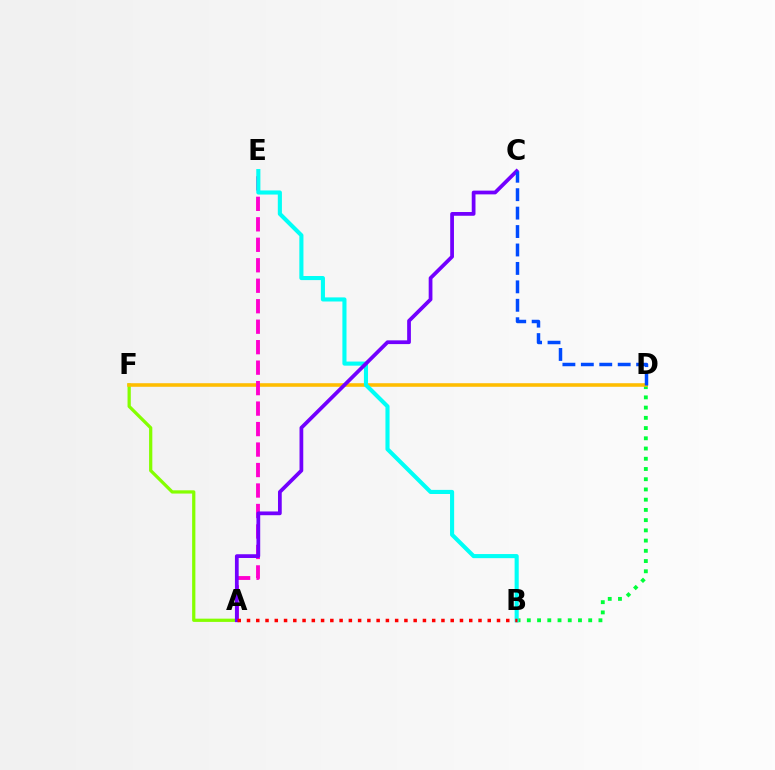{('B', 'D'): [{'color': '#00ff39', 'line_style': 'dotted', 'thickness': 2.78}], ('A', 'F'): [{'color': '#84ff00', 'line_style': 'solid', 'thickness': 2.34}], ('D', 'F'): [{'color': '#ffbd00', 'line_style': 'solid', 'thickness': 2.57}], ('A', 'E'): [{'color': '#ff00cf', 'line_style': 'dashed', 'thickness': 2.78}], ('B', 'E'): [{'color': '#00fff6', 'line_style': 'solid', 'thickness': 2.95}], ('A', 'C'): [{'color': '#7200ff', 'line_style': 'solid', 'thickness': 2.7}], ('A', 'B'): [{'color': '#ff0000', 'line_style': 'dotted', 'thickness': 2.52}], ('C', 'D'): [{'color': '#004bff', 'line_style': 'dashed', 'thickness': 2.5}]}